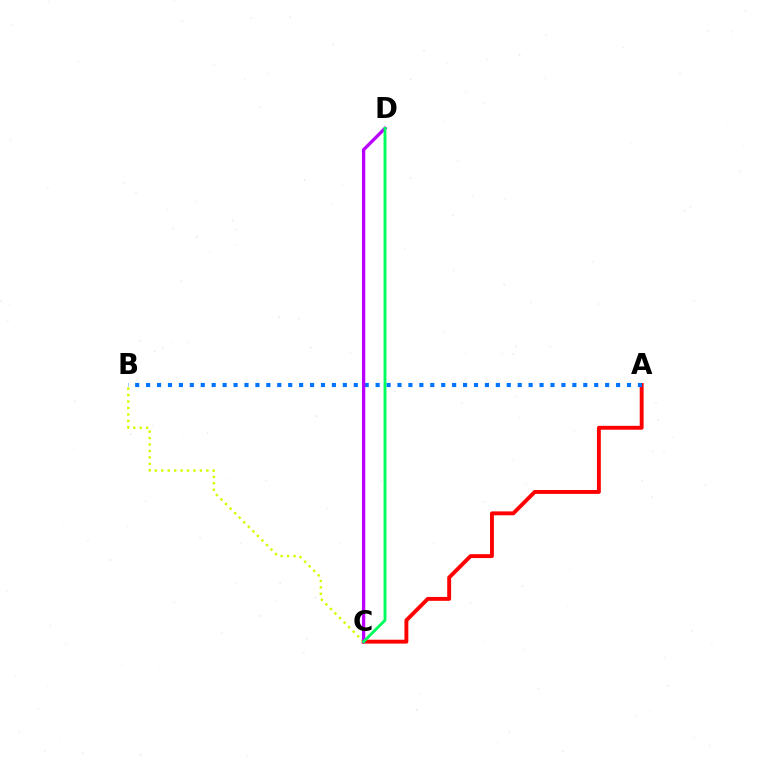{('A', 'C'): [{'color': '#ff0000', 'line_style': 'solid', 'thickness': 2.8}], ('B', 'C'): [{'color': '#d1ff00', 'line_style': 'dotted', 'thickness': 1.75}], ('A', 'B'): [{'color': '#0074ff', 'line_style': 'dotted', 'thickness': 2.97}], ('C', 'D'): [{'color': '#b900ff', 'line_style': 'solid', 'thickness': 2.37}, {'color': '#00ff5c', 'line_style': 'solid', 'thickness': 2.08}]}